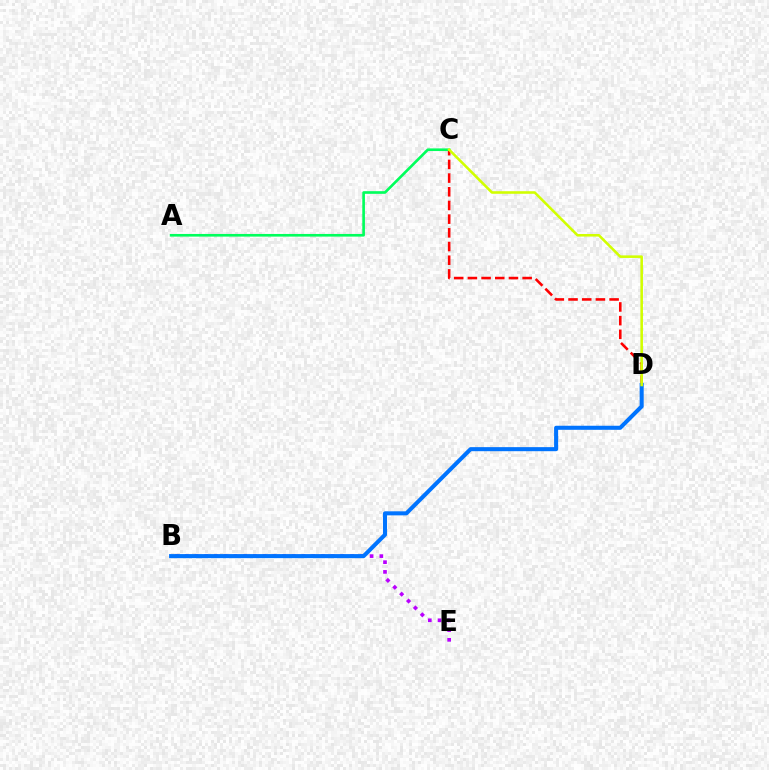{('B', 'E'): [{'color': '#b900ff', 'line_style': 'dotted', 'thickness': 2.64}], ('C', 'D'): [{'color': '#ff0000', 'line_style': 'dashed', 'thickness': 1.86}, {'color': '#d1ff00', 'line_style': 'solid', 'thickness': 1.85}], ('A', 'C'): [{'color': '#00ff5c', 'line_style': 'solid', 'thickness': 1.91}], ('B', 'D'): [{'color': '#0074ff', 'line_style': 'solid', 'thickness': 2.92}]}